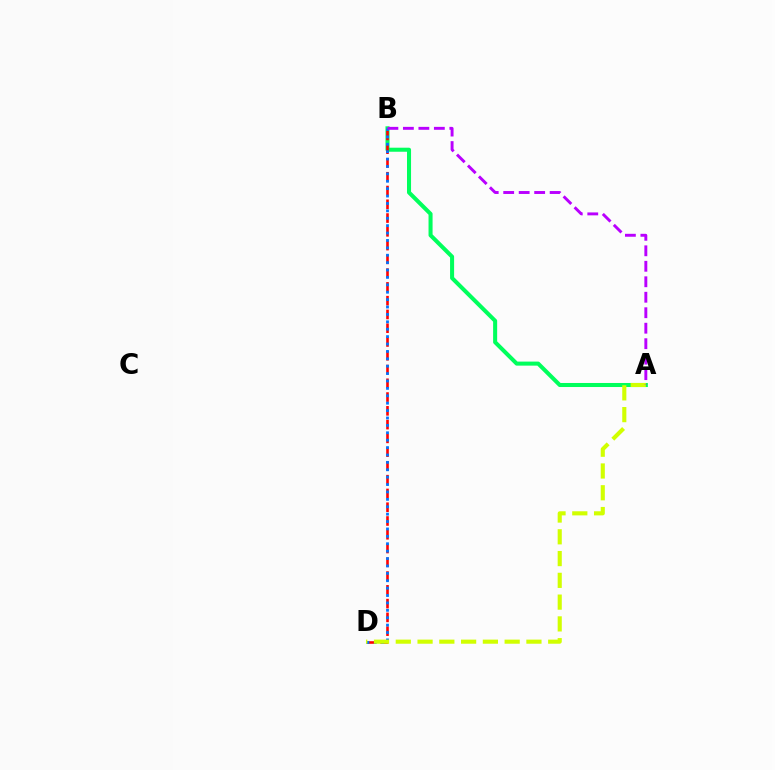{('A', 'B'): [{'color': '#00ff5c', 'line_style': 'solid', 'thickness': 2.91}, {'color': '#b900ff', 'line_style': 'dashed', 'thickness': 2.1}], ('B', 'D'): [{'color': '#ff0000', 'line_style': 'dashed', 'thickness': 1.87}, {'color': '#0074ff', 'line_style': 'dotted', 'thickness': 2.01}], ('A', 'D'): [{'color': '#d1ff00', 'line_style': 'dashed', 'thickness': 2.96}]}